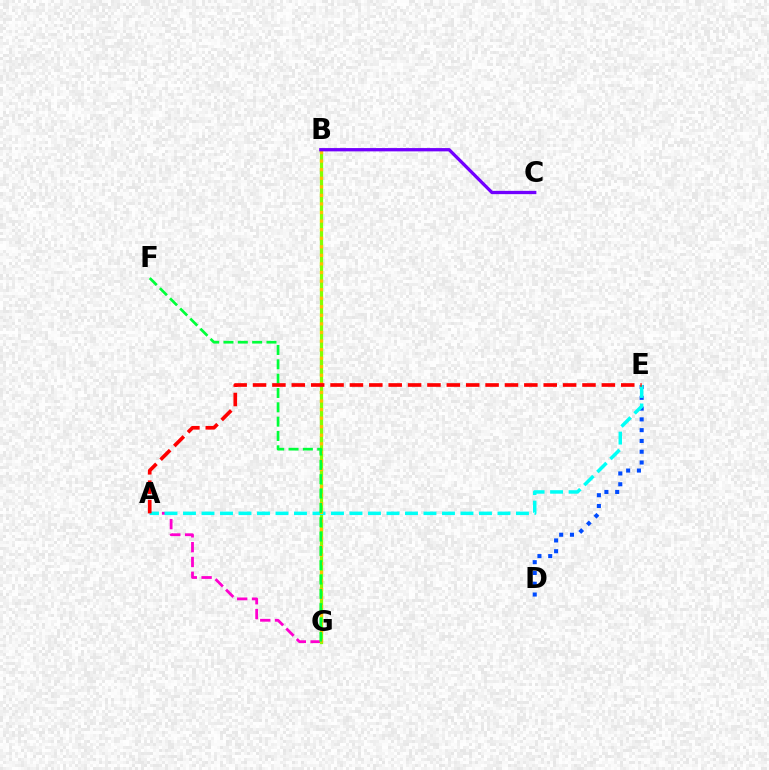{('D', 'E'): [{'color': '#004bff', 'line_style': 'dotted', 'thickness': 2.93}], ('A', 'G'): [{'color': '#ff00cf', 'line_style': 'dashed', 'thickness': 2.01}], ('B', 'G'): [{'color': '#84ff00', 'line_style': 'solid', 'thickness': 2.34}, {'color': '#ffbd00', 'line_style': 'dotted', 'thickness': 2.33}], ('A', 'E'): [{'color': '#00fff6', 'line_style': 'dashed', 'thickness': 2.51}, {'color': '#ff0000', 'line_style': 'dashed', 'thickness': 2.63}], ('F', 'G'): [{'color': '#00ff39', 'line_style': 'dashed', 'thickness': 1.95}], ('B', 'C'): [{'color': '#7200ff', 'line_style': 'solid', 'thickness': 2.37}]}